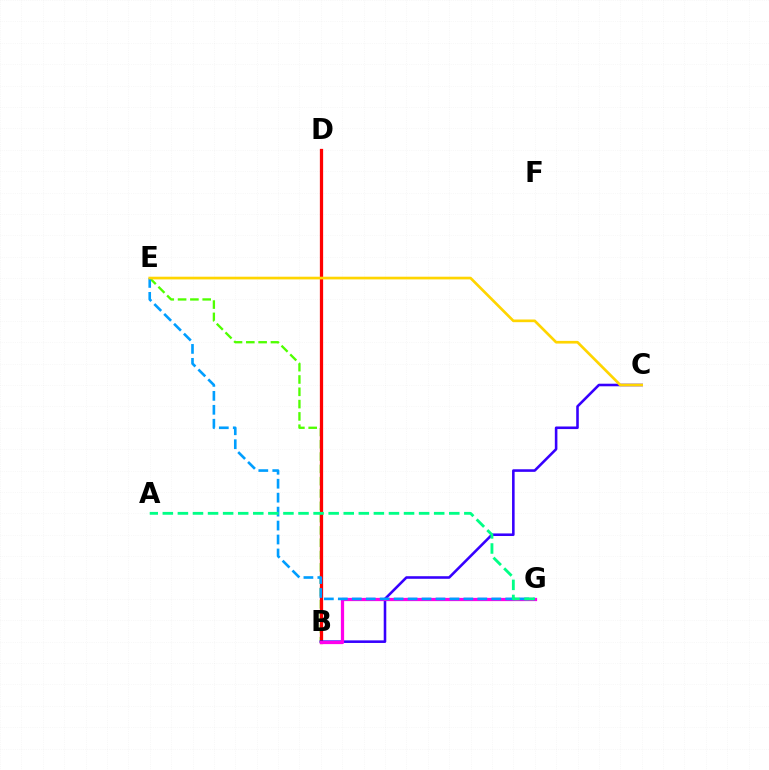{('B', 'E'): [{'color': '#4fff00', 'line_style': 'dashed', 'thickness': 1.67}], ('B', 'D'): [{'color': '#ff0000', 'line_style': 'solid', 'thickness': 2.35}], ('B', 'C'): [{'color': '#3700ff', 'line_style': 'solid', 'thickness': 1.86}], ('B', 'G'): [{'color': '#ff00ed', 'line_style': 'solid', 'thickness': 2.33}], ('E', 'G'): [{'color': '#009eff', 'line_style': 'dashed', 'thickness': 1.9}], ('C', 'E'): [{'color': '#ffd500', 'line_style': 'solid', 'thickness': 1.93}], ('A', 'G'): [{'color': '#00ff86', 'line_style': 'dashed', 'thickness': 2.05}]}